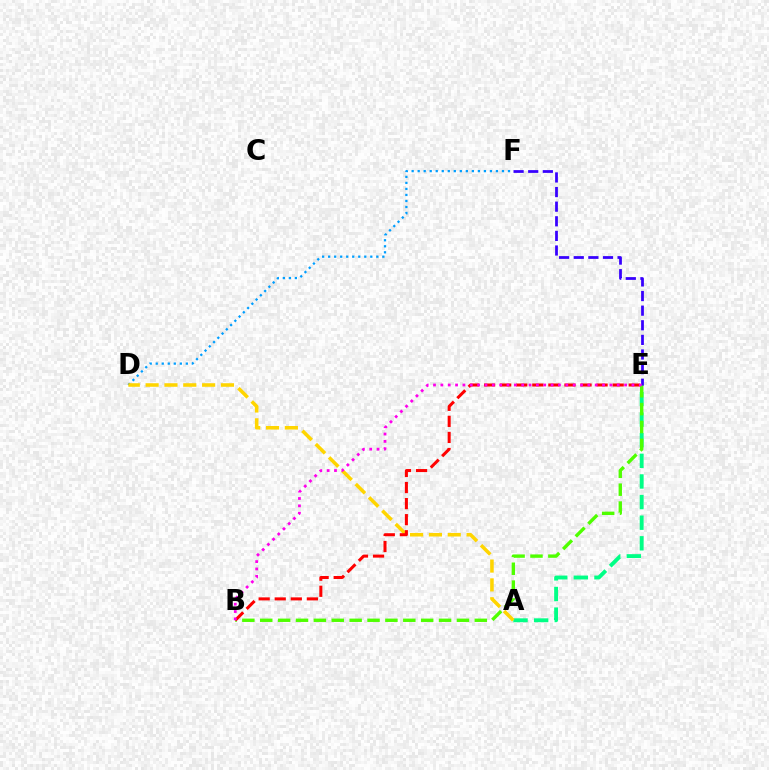{('A', 'E'): [{'color': '#00ff86', 'line_style': 'dashed', 'thickness': 2.8}], ('B', 'E'): [{'color': '#4fff00', 'line_style': 'dashed', 'thickness': 2.43}, {'color': '#ff0000', 'line_style': 'dashed', 'thickness': 2.18}, {'color': '#ff00ed', 'line_style': 'dotted', 'thickness': 2.0}], ('D', 'F'): [{'color': '#009eff', 'line_style': 'dotted', 'thickness': 1.64}], ('A', 'D'): [{'color': '#ffd500', 'line_style': 'dashed', 'thickness': 2.56}], ('E', 'F'): [{'color': '#3700ff', 'line_style': 'dashed', 'thickness': 1.99}]}